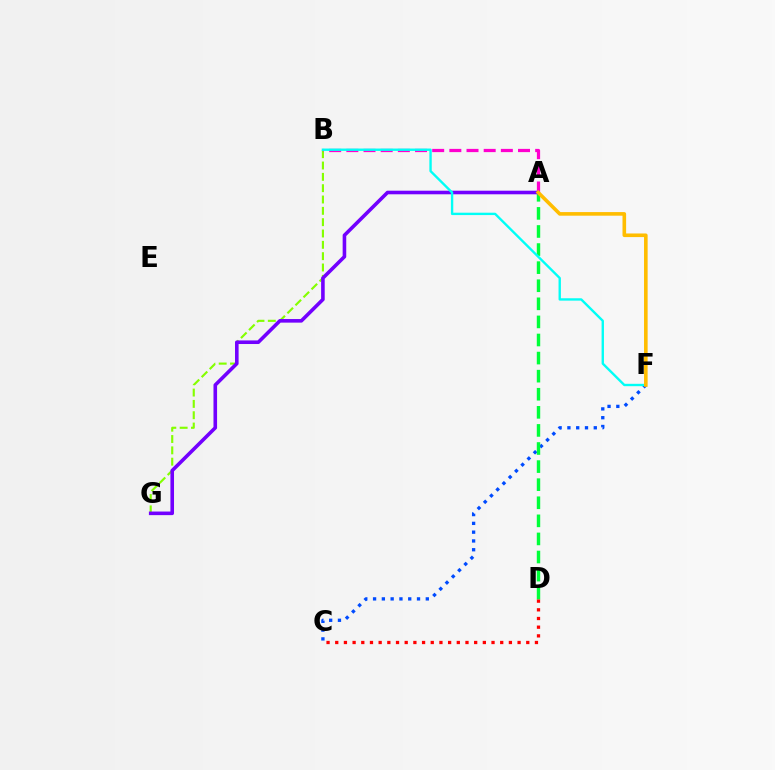{('B', 'G'): [{'color': '#84ff00', 'line_style': 'dashed', 'thickness': 1.54}], ('C', 'F'): [{'color': '#004bff', 'line_style': 'dotted', 'thickness': 2.39}], ('A', 'D'): [{'color': '#00ff39', 'line_style': 'dashed', 'thickness': 2.46}], ('A', 'G'): [{'color': '#7200ff', 'line_style': 'solid', 'thickness': 2.59}], ('A', 'B'): [{'color': '#ff00cf', 'line_style': 'dashed', 'thickness': 2.33}], ('B', 'F'): [{'color': '#00fff6', 'line_style': 'solid', 'thickness': 1.71}], ('A', 'F'): [{'color': '#ffbd00', 'line_style': 'solid', 'thickness': 2.6}], ('C', 'D'): [{'color': '#ff0000', 'line_style': 'dotted', 'thickness': 2.36}]}